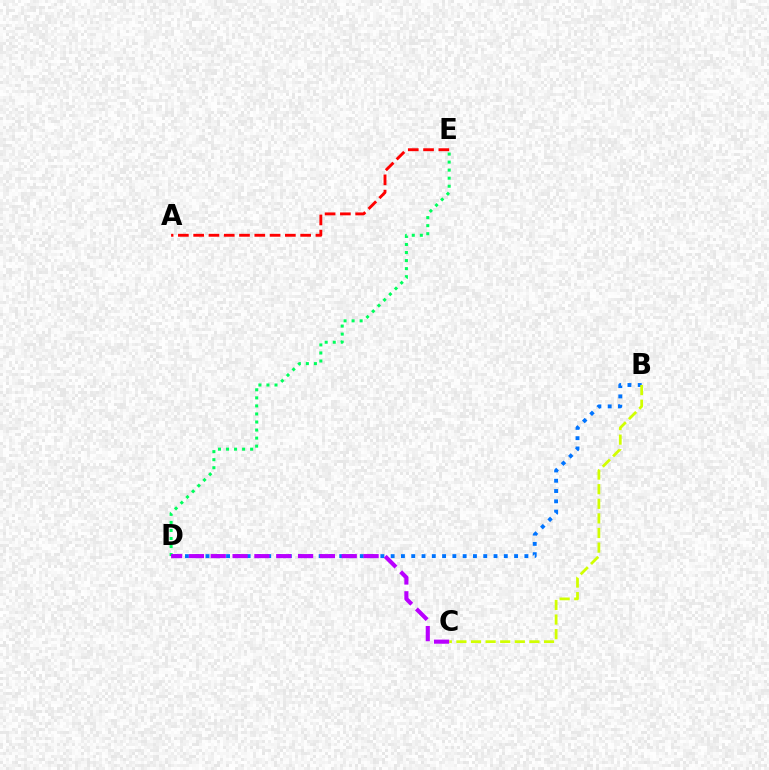{('B', 'D'): [{'color': '#0074ff', 'line_style': 'dotted', 'thickness': 2.79}], ('A', 'E'): [{'color': '#ff0000', 'line_style': 'dashed', 'thickness': 2.08}], ('D', 'E'): [{'color': '#00ff5c', 'line_style': 'dotted', 'thickness': 2.19}], ('B', 'C'): [{'color': '#d1ff00', 'line_style': 'dashed', 'thickness': 1.98}], ('C', 'D'): [{'color': '#b900ff', 'line_style': 'dashed', 'thickness': 2.97}]}